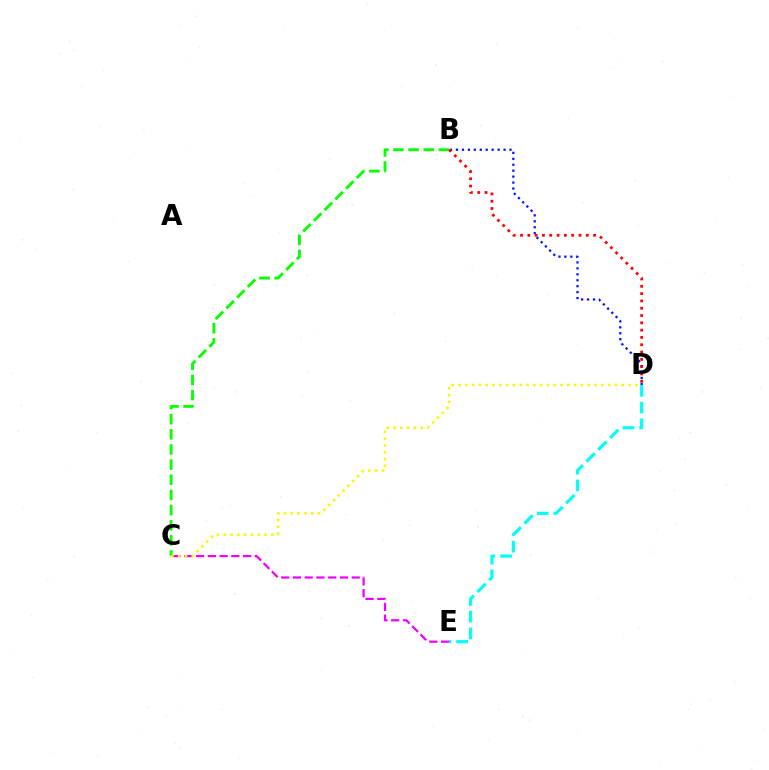{('B', 'D'): [{'color': '#0010ff', 'line_style': 'dotted', 'thickness': 1.62}, {'color': '#ff0000', 'line_style': 'dotted', 'thickness': 1.98}], ('B', 'C'): [{'color': '#08ff00', 'line_style': 'dashed', 'thickness': 2.06}], ('D', 'E'): [{'color': '#00fff6', 'line_style': 'dashed', 'thickness': 2.27}], ('C', 'E'): [{'color': '#ee00ff', 'line_style': 'dashed', 'thickness': 1.6}], ('C', 'D'): [{'color': '#fcf500', 'line_style': 'dotted', 'thickness': 1.85}]}